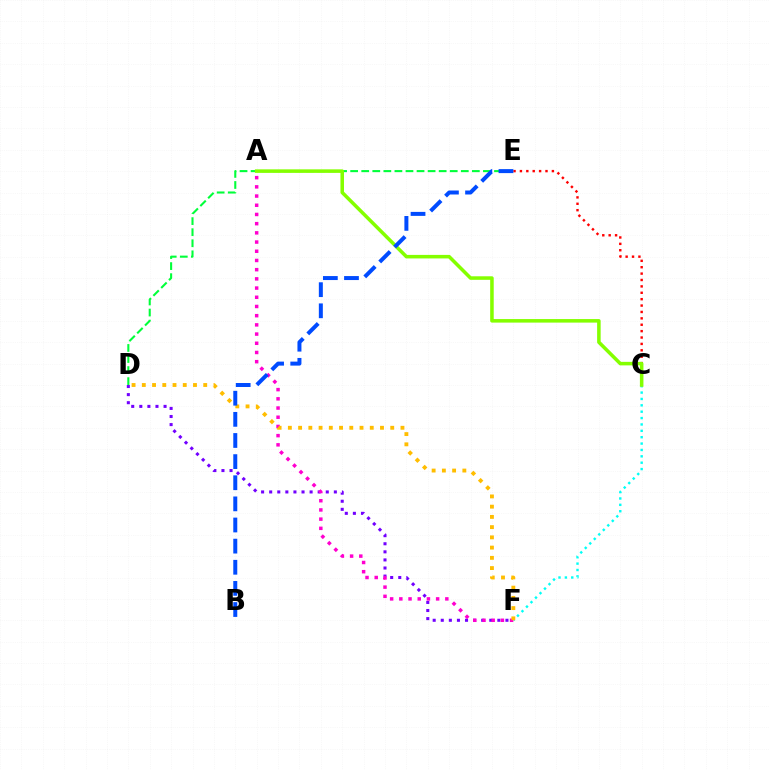{('D', 'E'): [{'color': '#00ff39', 'line_style': 'dashed', 'thickness': 1.5}], ('C', 'F'): [{'color': '#00fff6', 'line_style': 'dotted', 'thickness': 1.73}], ('D', 'F'): [{'color': '#7200ff', 'line_style': 'dotted', 'thickness': 2.2}, {'color': '#ffbd00', 'line_style': 'dotted', 'thickness': 2.78}], ('C', 'E'): [{'color': '#ff0000', 'line_style': 'dotted', 'thickness': 1.74}], ('A', 'C'): [{'color': '#84ff00', 'line_style': 'solid', 'thickness': 2.55}], ('A', 'F'): [{'color': '#ff00cf', 'line_style': 'dotted', 'thickness': 2.5}], ('B', 'E'): [{'color': '#004bff', 'line_style': 'dashed', 'thickness': 2.87}]}